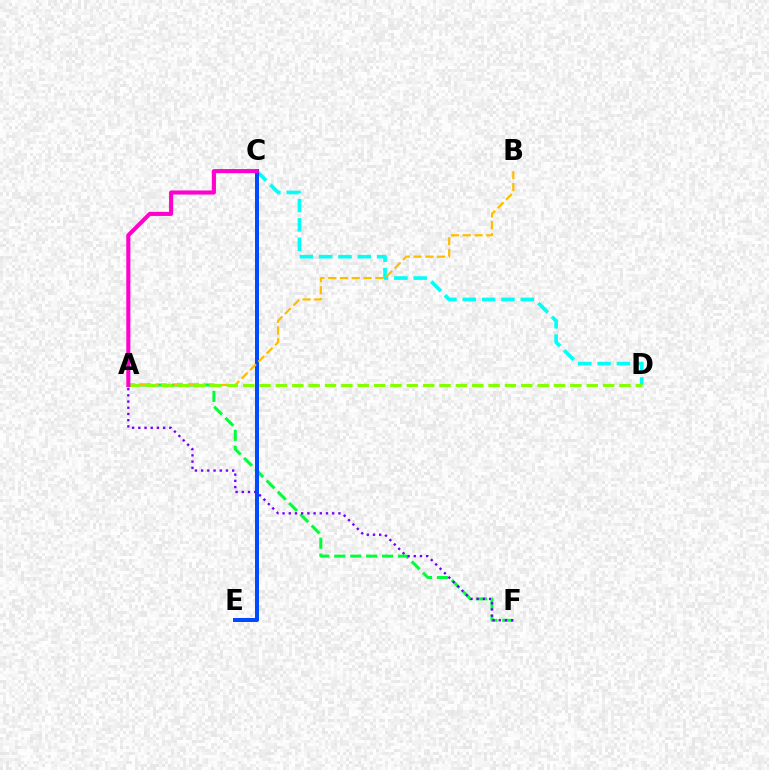{('C', 'D'): [{'color': '#00fff6', 'line_style': 'dashed', 'thickness': 2.62}], ('C', 'E'): [{'color': '#ff0000', 'line_style': 'dotted', 'thickness': 2.19}, {'color': '#004bff', 'line_style': 'solid', 'thickness': 2.9}], ('A', 'F'): [{'color': '#00ff39', 'line_style': 'dashed', 'thickness': 2.16}, {'color': '#7200ff', 'line_style': 'dotted', 'thickness': 1.69}], ('A', 'B'): [{'color': '#ffbd00', 'line_style': 'dashed', 'thickness': 1.6}], ('A', 'D'): [{'color': '#84ff00', 'line_style': 'dashed', 'thickness': 2.22}], ('A', 'C'): [{'color': '#ff00cf', 'line_style': 'solid', 'thickness': 2.95}]}